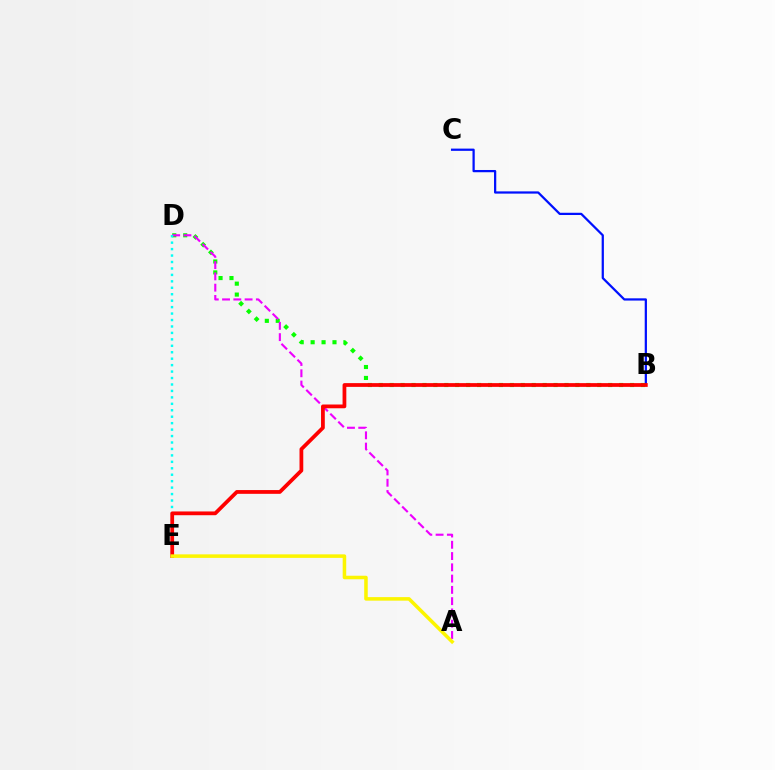{('B', 'C'): [{'color': '#0010ff', 'line_style': 'solid', 'thickness': 1.61}], ('B', 'D'): [{'color': '#08ff00', 'line_style': 'dotted', 'thickness': 2.97}], ('A', 'D'): [{'color': '#ee00ff', 'line_style': 'dashed', 'thickness': 1.53}], ('D', 'E'): [{'color': '#00fff6', 'line_style': 'dotted', 'thickness': 1.75}], ('B', 'E'): [{'color': '#ff0000', 'line_style': 'solid', 'thickness': 2.71}], ('A', 'E'): [{'color': '#fcf500', 'line_style': 'solid', 'thickness': 2.54}]}